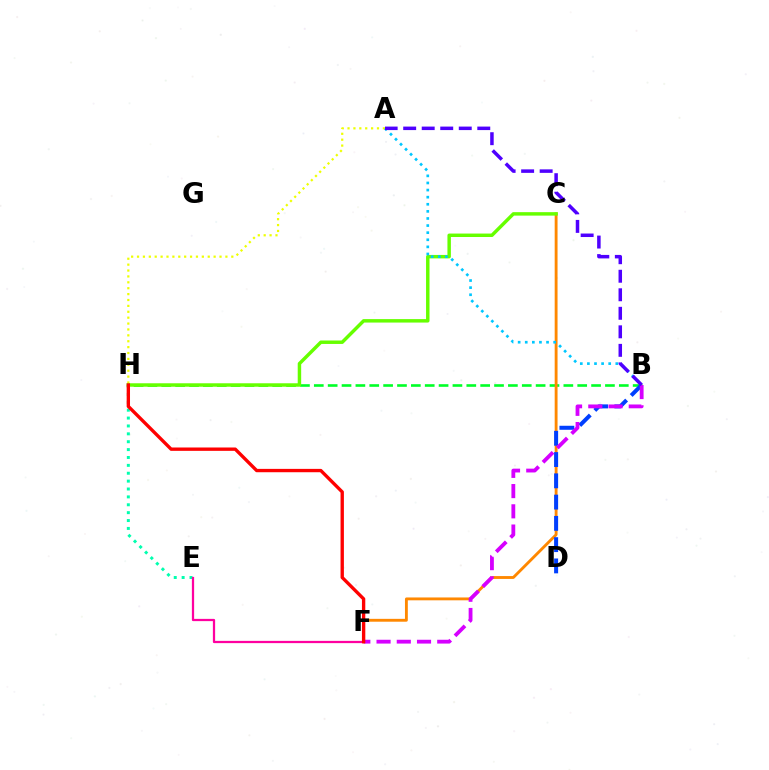{('E', 'H'): [{'color': '#00ffaf', 'line_style': 'dotted', 'thickness': 2.14}], ('B', 'H'): [{'color': '#00ff27', 'line_style': 'dashed', 'thickness': 1.88}], ('C', 'F'): [{'color': '#ff8800', 'line_style': 'solid', 'thickness': 2.06}], ('A', 'H'): [{'color': '#eeff00', 'line_style': 'dotted', 'thickness': 1.6}], ('E', 'F'): [{'color': '#ff00a0', 'line_style': 'solid', 'thickness': 1.62}], ('C', 'H'): [{'color': '#66ff00', 'line_style': 'solid', 'thickness': 2.49}], ('B', 'D'): [{'color': '#003fff', 'line_style': 'dashed', 'thickness': 2.89}], ('A', 'B'): [{'color': '#00c7ff', 'line_style': 'dotted', 'thickness': 1.93}, {'color': '#4f00ff', 'line_style': 'dashed', 'thickness': 2.52}], ('B', 'F'): [{'color': '#d600ff', 'line_style': 'dashed', 'thickness': 2.75}], ('F', 'H'): [{'color': '#ff0000', 'line_style': 'solid', 'thickness': 2.41}]}